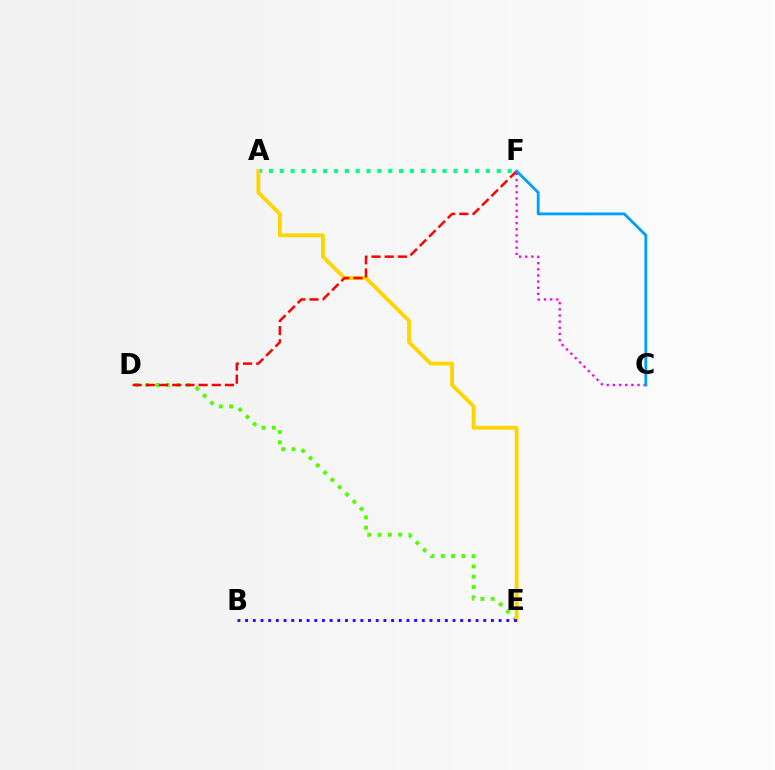{('D', 'E'): [{'color': '#4fff00', 'line_style': 'dotted', 'thickness': 2.8}], ('C', 'F'): [{'color': '#ff00ed', 'line_style': 'dotted', 'thickness': 1.67}, {'color': '#009eff', 'line_style': 'solid', 'thickness': 2.04}], ('A', 'F'): [{'color': '#00ff86', 'line_style': 'dotted', 'thickness': 2.95}], ('A', 'E'): [{'color': '#ffd500', 'line_style': 'solid', 'thickness': 2.75}], ('D', 'F'): [{'color': '#ff0000', 'line_style': 'dashed', 'thickness': 1.79}], ('B', 'E'): [{'color': '#3700ff', 'line_style': 'dotted', 'thickness': 2.09}]}